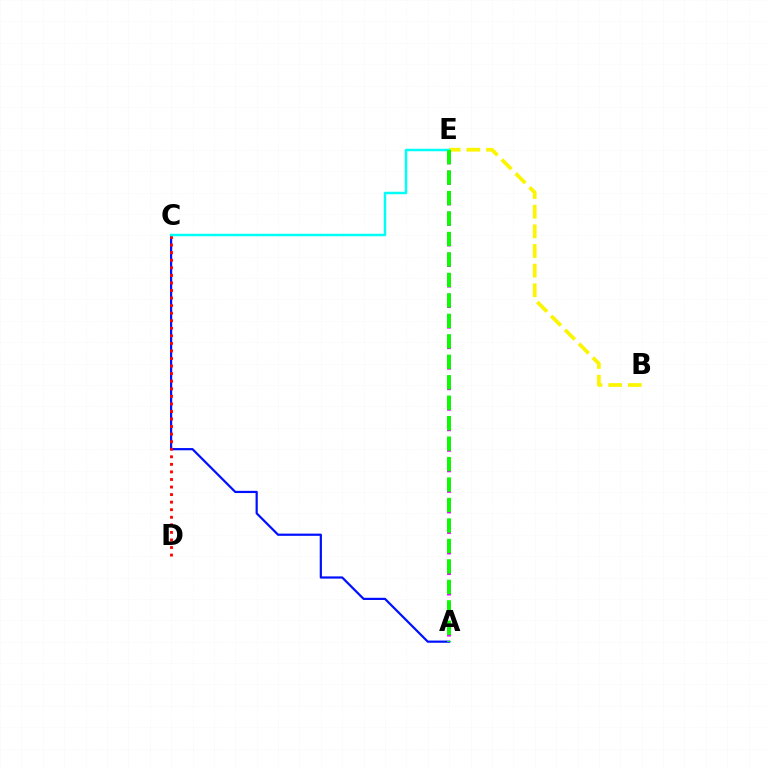{('A', 'C'): [{'color': '#0010ff', 'line_style': 'solid', 'thickness': 1.59}], ('B', 'E'): [{'color': '#fcf500', 'line_style': 'dashed', 'thickness': 2.67}], ('C', 'D'): [{'color': '#ff0000', 'line_style': 'dotted', 'thickness': 2.05}], ('A', 'E'): [{'color': '#ee00ff', 'line_style': 'dashed', 'thickness': 2.79}, {'color': '#08ff00', 'line_style': 'dashed', 'thickness': 2.78}], ('C', 'E'): [{'color': '#00fff6', 'line_style': 'solid', 'thickness': 1.79}]}